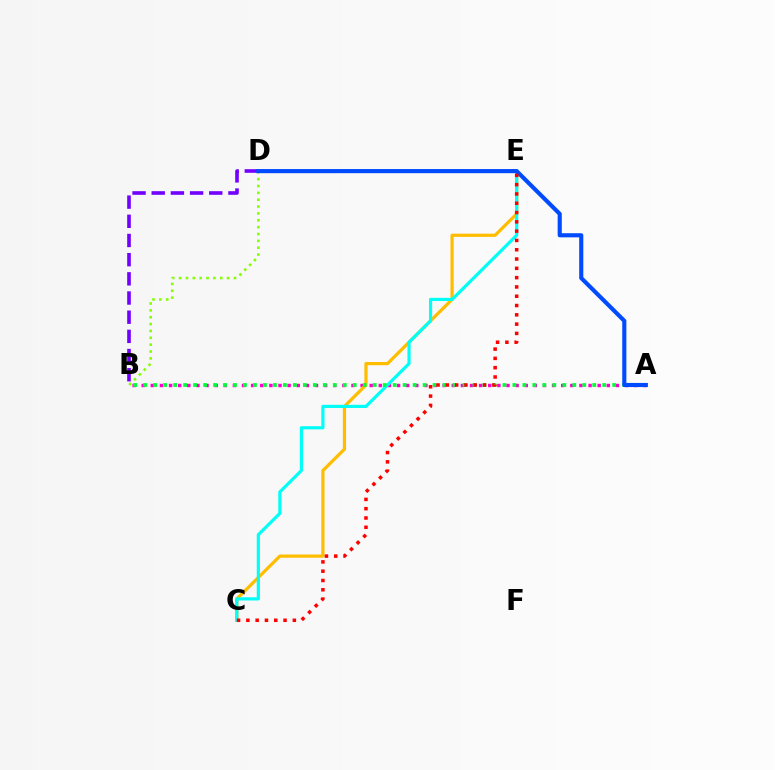{('A', 'B'): [{'color': '#ff00cf', 'line_style': 'dotted', 'thickness': 2.48}, {'color': '#00ff39', 'line_style': 'dotted', 'thickness': 2.71}], ('B', 'D'): [{'color': '#7200ff', 'line_style': 'dashed', 'thickness': 2.61}, {'color': '#84ff00', 'line_style': 'dotted', 'thickness': 1.86}], ('C', 'E'): [{'color': '#ffbd00', 'line_style': 'solid', 'thickness': 2.32}, {'color': '#00fff6', 'line_style': 'solid', 'thickness': 2.28}, {'color': '#ff0000', 'line_style': 'dotted', 'thickness': 2.53}], ('A', 'D'): [{'color': '#004bff', 'line_style': 'solid', 'thickness': 2.97}]}